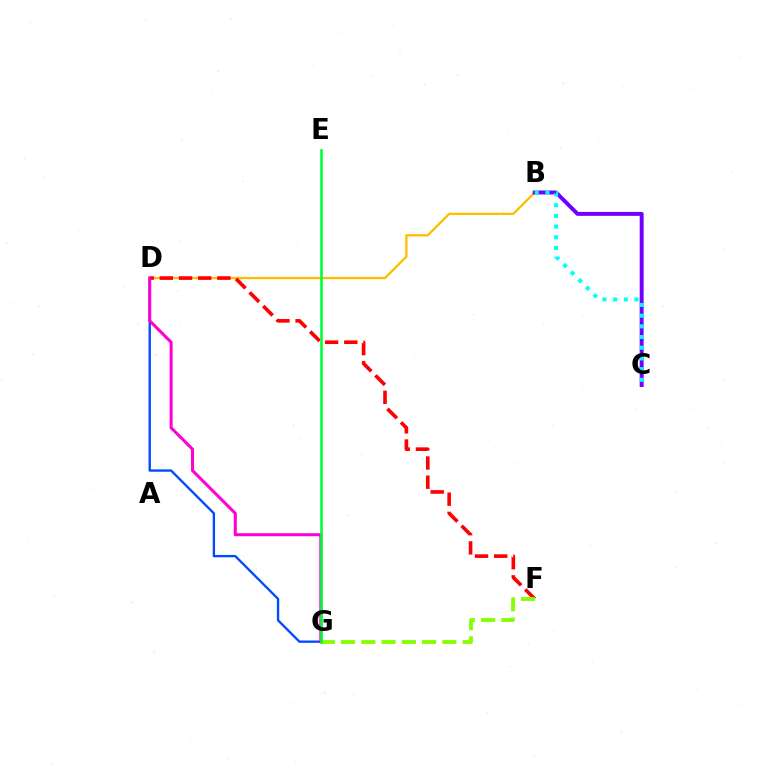{('D', 'G'): [{'color': '#004bff', 'line_style': 'solid', 'thickness': 1.69}, {'color': '#ff00cf', 'line_style': 'solid', 'thickness': 2.19}], ('B', 'D'): [{'color': '#ffbd00', 'line_style': 'solid', 'thickness': 1.65}], ('B', 'C'): [{'color': '#7200ff', 'line_style': 'solid', 'thickness': 2.85}, {'color': '#00fff6', 'line_style': 'dotted', 'thickness': 2.9}], ('D', 'F'): [{'color': '#ff0000', 'line_style': 'dashed', 'thickness': 2.61}], ('F', 'G'): [{'color': '#84ff00', 'line_style': 'dashed', 'thickness': 2.75}], ('E', 'G'): [{'color': '#00ff39', 'line_style': 'solid', 'thickness': 1.88}]}